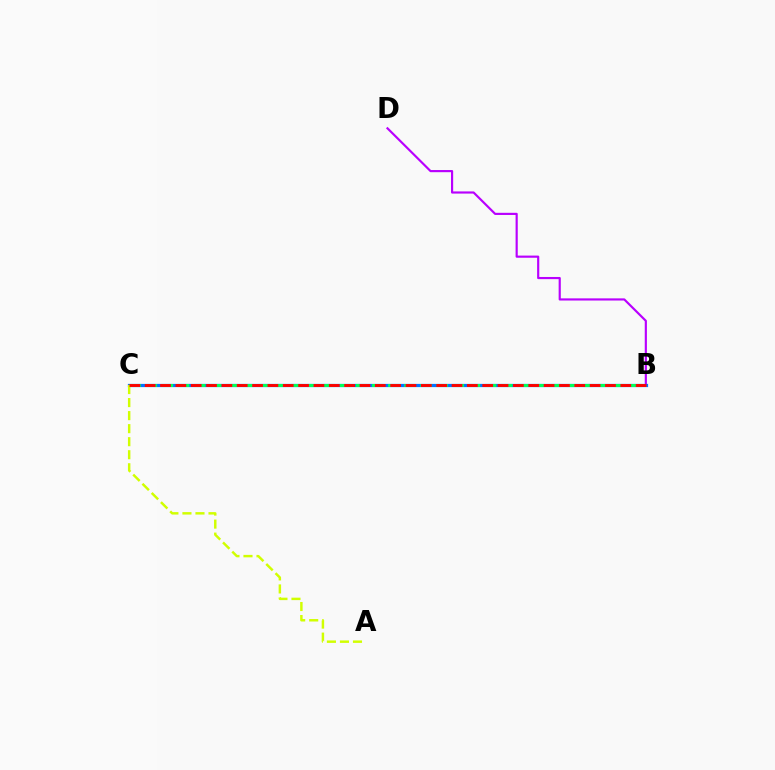{('B', 'D'): [{'color': '#b900ff', 'line_style': 'solid', 'thickness': 1.56}], ('B', 'C'): [{'color': '#0074ff', 'line_style': 'solid', 'thickness': 2.32}, {'color': '#00ff5c', 'line_style': 'dashed', 'thickness': 2.2}, {'color': '#ff0000', 'line_style': 'dashed', 'thickness': 2.08}], ('A', 'C'): [{'color': '#d1ff00', 'line_style': 'dashed', 'thickness': 1.77}]}